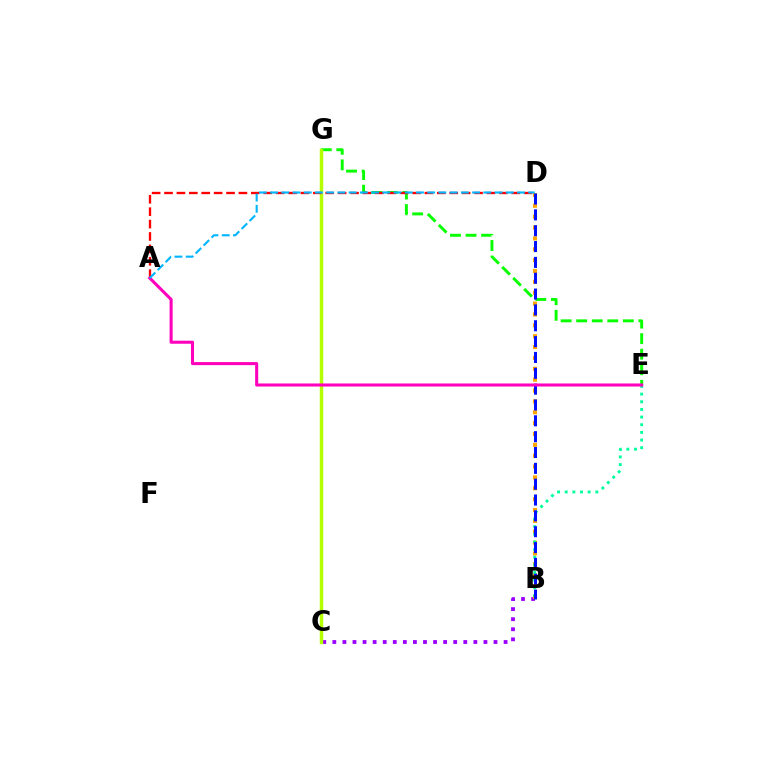{('E', 'G'): [{'color': '#08ff00', 'line_style': 'dashed', 'thickness': 2.11}], ('B', 'C'): [{'color': '#9b00ff', 'line_style': 'dotted', 'thickness': 2.74}], ('C', 'G'): [{'color': '#b3ff00', 'line_style': 'solid', 'thickness': 2.48}], ('B', 'D'): [{'color': '#ffa500', 'line_style': 'dotted', 'thickness': 2.95}, {'color': '#0010ff', 'line_style': 'dashed', 'thickness': 2.15}], ('A', 'D'): [{'color': '#ff0000', 'line_style': 'dashed', 'thickness': 1.68}, {'color': '#00b5ff', 'line_style': 'dashed', 'thickness': 1.52}], ('B', 'E'): [{'color': '#00ff9d', 'line_style': 'dotted', 'thickness': 2.08}], ('A', 'E'): [{'color': '#ff00bd', 'line_style': 'solid', 'thickness': 2.2}]}